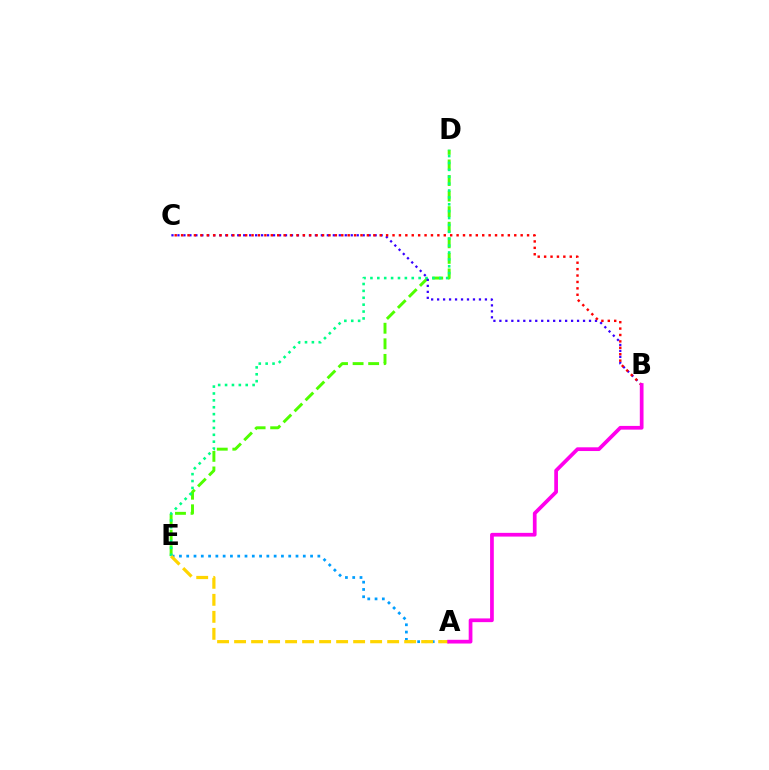{('D', 'E'): [{'color': '#4fff00', 'line_style': 'dashed', 'thickness': 2.12}, {'color': '#00ff86', 'line_style': 'dotted', 'thickness': 1.87}], ('A', 'E'): [{'color': '#009eff', 'line_style': 'dotted', 'thickness': 1.98}, {'color': '#ffd500', 'line_style': 'dashed', 'thickness': 2.31}], ('B', 'C'): [{'color': '#3700ff', 'line_style': 'dotted', 'thickness': 1.62}, {'color': '#ff0000', 'line_style': 'dotted', 'thickness': 1.74}], ('A', 'B'): [{'color': '#ff00ed', 'line_style': 'solid', 'thickness': 2.68}]}